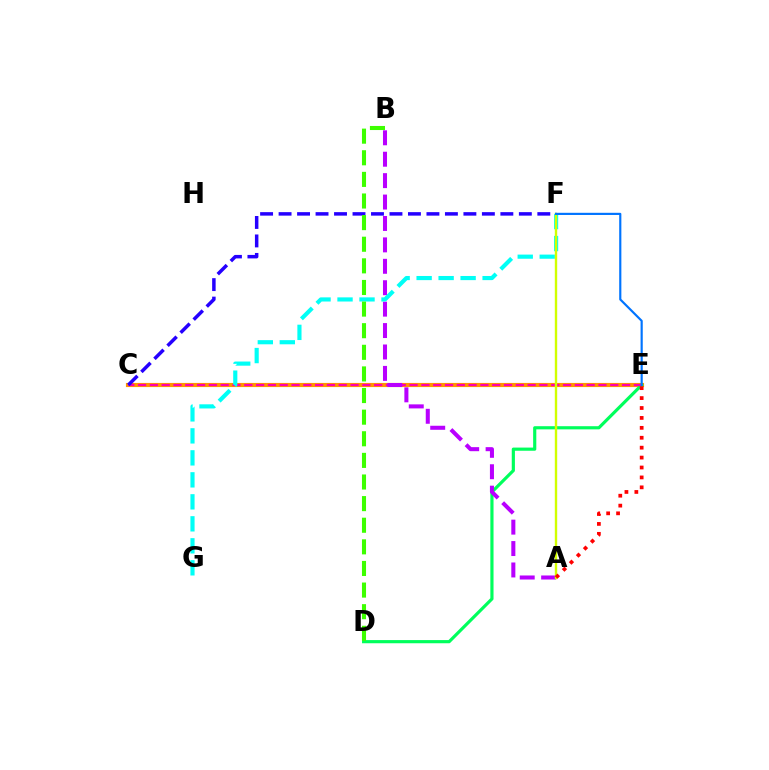{('C', 'E'): [{'color': '#ff9400', 'line_style': 'solid', 'thickness': 2.98}, {'color': '#ff00ac', 'line_style': 'dashed', 'thickness': 1.6}], ('D', 'E'): [{'color': '#00ff5c', 'line_style': 'solid', 'thickness': 2.28}], ('A', 'B'): [{'color': '#b900ff', 'line_style': 'dashed', 'thickness': 2.91}], ('C', 'F'): [{'color': '#2500ff', 'line_style': 'dashed', 'thickness': 2.51}], ('F', 'G'): [{'color': '#00fff6', 'line_style': 'dashed', 'thickness': 2.99}], ('A', 'F'): [{'color': '#d1ff00', 'line_style': 'solid', 'thickness': 1.72}], ('B', 'D'): [{'color': '#3dff00', 'line_style': 'dashed', 'thickness': 2.94}], ('E', 'F'): [{'color': '#0074ff', 'line_style': 'solid', 'thickness': 1.56}], ('A', 'E'): [{'color': '#ff0000', 'line_style': 'dotted', 'thickness': 2.69}]}